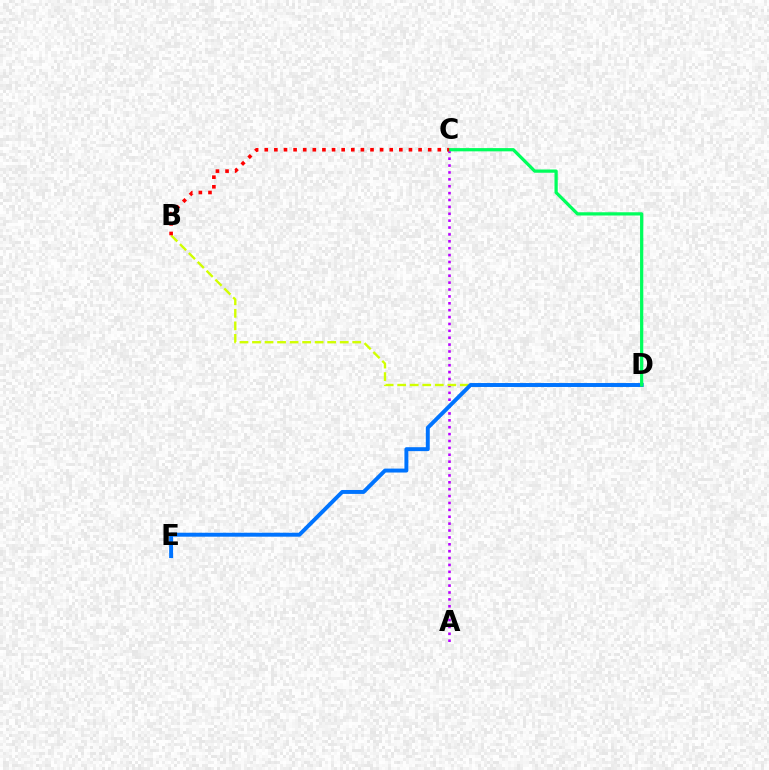{('A', 'C'): [{'color': '#b900ff', 'line_style': 'dotted', 'thickness': 1.87}], ('B', 'D'): [{'color': '#d1ff00', 'line_style': 'dashed', 'thickness': 1.7}], ('D', 'E'): [{'color': '#0074ff', 'line_style': 'solid', 'thickness': 2.83}], ('C', 'D'): [{'color': '#00ff5c', 'line_style': 'solid', 'thickness': 2.34}], ('B', 'C'): [{'color': '#ff0000', 'line_style': 'dotted', 'thickness': 2.61}]}